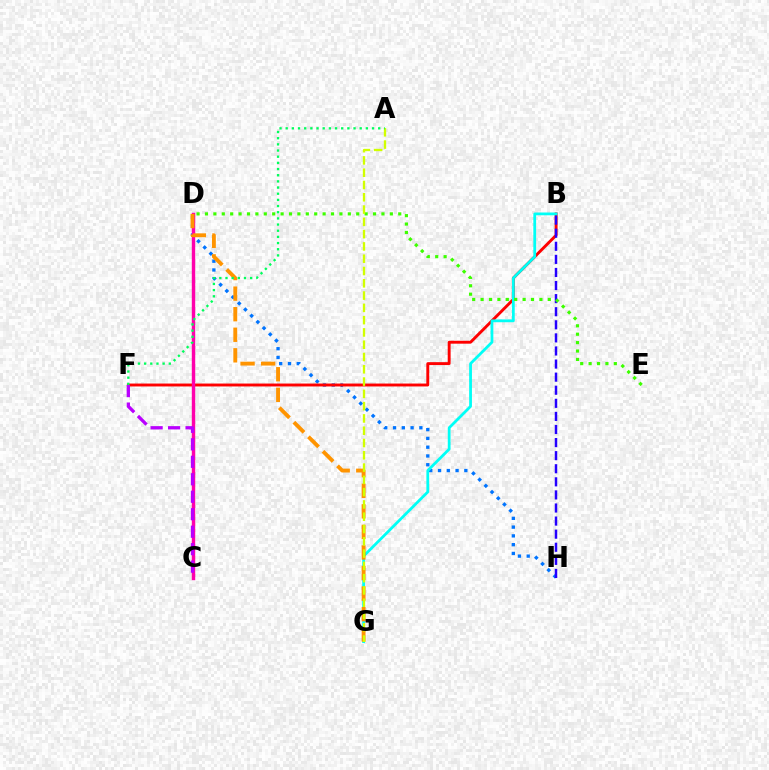{('D', 'H'): [{'color': '#0074ff', 'line_style': 'dotted', 'thickness': 2.38}], ('B', 'F'): [{'color': '#ff0000', 'line_style': 'solid', 'thickness': 2.09}], ('C', 'D'): [{'color': '#ff00ac', 'line_style': 'solid', 'thickness': 2.45}], ('B', 'H'): [{'color': '#2500ff', 'line_style': 'dashed', 'thickness': 1.78}], ('B', 'G'): [{'color': '#00fff6', 'line_style': 'solid', 'thickness': 2.0}], ('D', 'E'): [{'color': '#3dff00', 'line_style': 'dotted', 'thickness': 2.28}], ('D', 'G'): [{'color': '#ff9400', 'line_style': 'dashed', 'thickness': 2.79}], ('A', 'G'): [{'color': '#d1ff00', 'line_style': 'dashed', 'thickness': 1.67}], ('A', 'F'): [{'color': '#00ff5c', 'line_style': 'dotted', 'thickness': 1.68}], ('C', 'F'): [{'color': '#b900ff', 'line_style': 'dashed', 'thickness': 2.37}]}